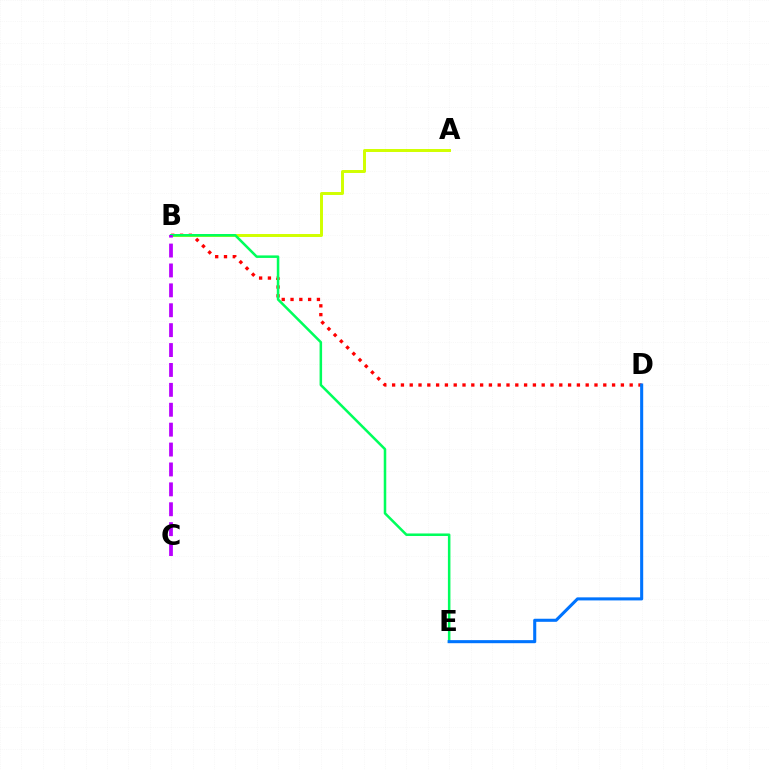{('B', 'D'): [{'color': '#ff0000', 'line_style': 'dotted', 'thickness': 2.39}], ('A', 'B'): [{'color': '#d1ff00', 'line_style': 'solid', 'thickness': 2.13}], ('B', 'E'): [{'color': '#00ff5c', 'line_style': 'solid', 'thickness': 1.82}], ('D', 'E'): [{'color': '#0074ff', 'line_style': 'solid', 'thickness': 2.21}], ('B', 'C'): [{'color': '#b900ff', 'line_style': 'dashed', 'thickness': 2.7}]}